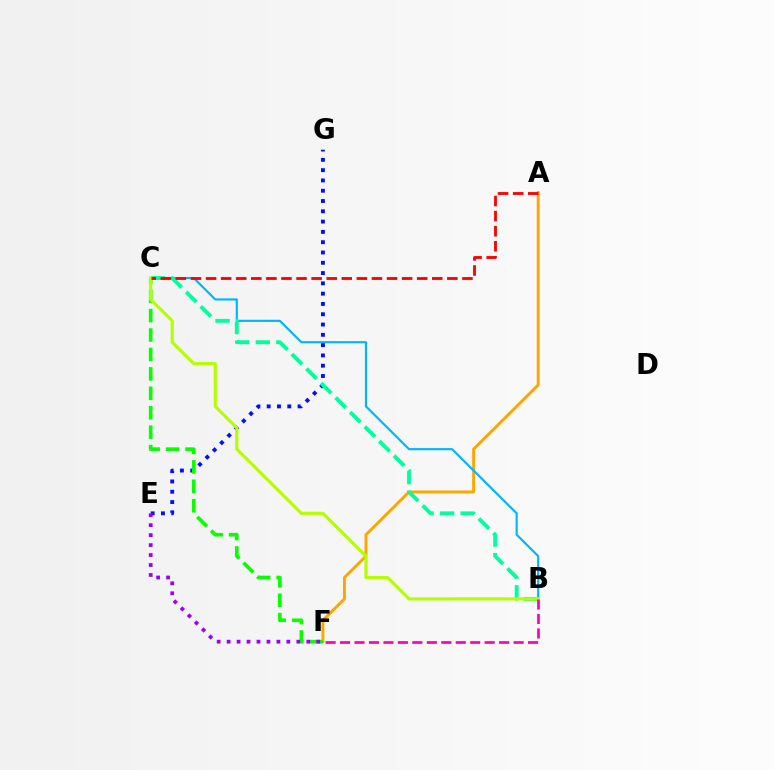{('A', 'F'): [{'color': '#ffa500', 'line_style': 'solid', 'thickness': 2.11}], ('B', 'C'): [{'color': '#00b5ff', 'line_style': 'solid', 'thickness': 1.55}, {'color': '#00ff9d', 'line_style': 'dashed', 'thickness': 2.79}, {'color': '#b3ff00', 'line_style': 'solid', 'thickness': 2.25}], ('E', 'G'): [{'color': '#0010ff', 'line_style': 'dotted', 'thickness': 2.8}], ('C', 'F'): [{'color': '#08ff00', 'line_style': 'dashed', 'thickness': 2.64}], ('E', 'F'): [{'color': '#9b00ff', 'line_style': 'dotted', 'thickness': 2.71}], ('B', 'F'): [{'color': '#ff00bd', 'line_style': 'dashed', 'thickness': 1.96}], ('A', 'C'): [{'color': '#ff0000', 'line_style': 'dashed', 'thickness': 2.05}]}